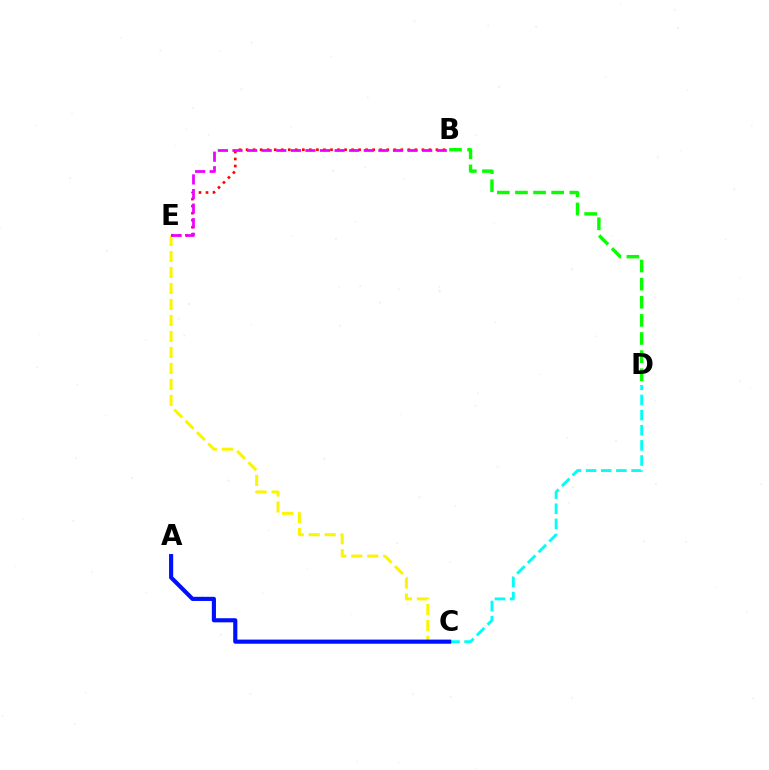{('C', 'E'): [{'color': '#fcf500', 'line_style': 'dashed', 'thickness': 2.17}], ('B', 'E'): [{'color': '#ff0000', 'line_style': 'dotted', 'thickness': 1.91}, {'color': '#ee00ff', 'line_style': 'dashed', 'thickness': 1.98}], ('C', 'D'): [{'color': '#00fff6', 'line_style': 'dashed', 'thickness': 2.06}], ('B', 'D'): [{'color': '#08ff00', 'line_style': 'dashed', 'thickness': 2.46}], ('A', 'C'): [{'color': '#0010ff', 'line_style': 'solid', 'thickness': 2.98}]}